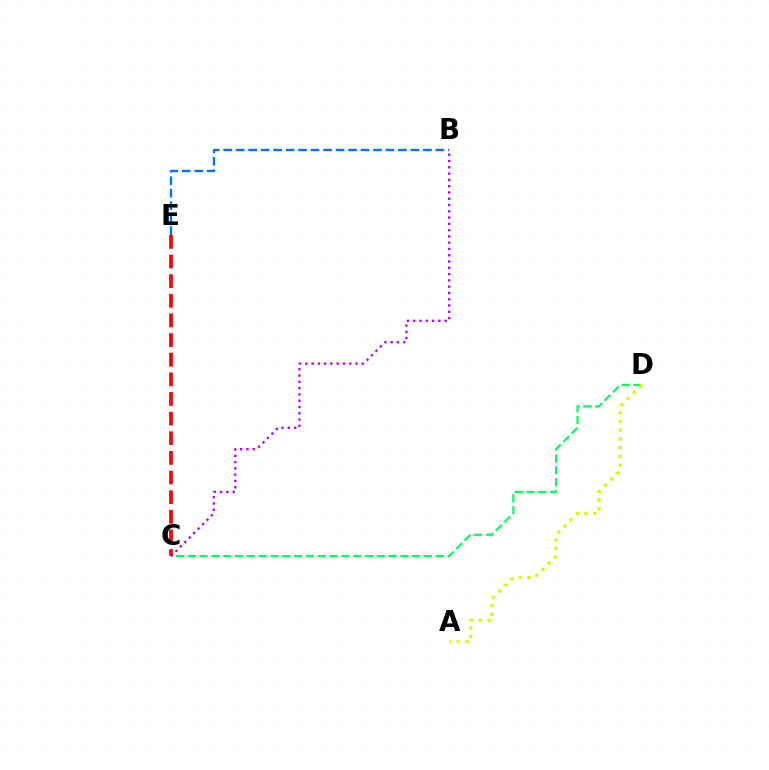{('B', 'E'): [{'color': '#0074ff', 'line_style': 'dashed', 'thickness': 1.7}], ('C', 'D'): [{'color': '#00ff5c', 'line_style': 'dashed', 'thickness': 1.6}], ('A', 'D'): [{'color': '#d1ff00', 'line_style': 'dotted', 'thickness': 2.38}], ('C', 'E'): [{'color': '#ff0000', 'line_style': 'dashed', 'thickness': 2.67}], ('B', 'C'): [{'color': '#b900ff', 'line_style': 'dotted', 'thickness': 1.71}]}